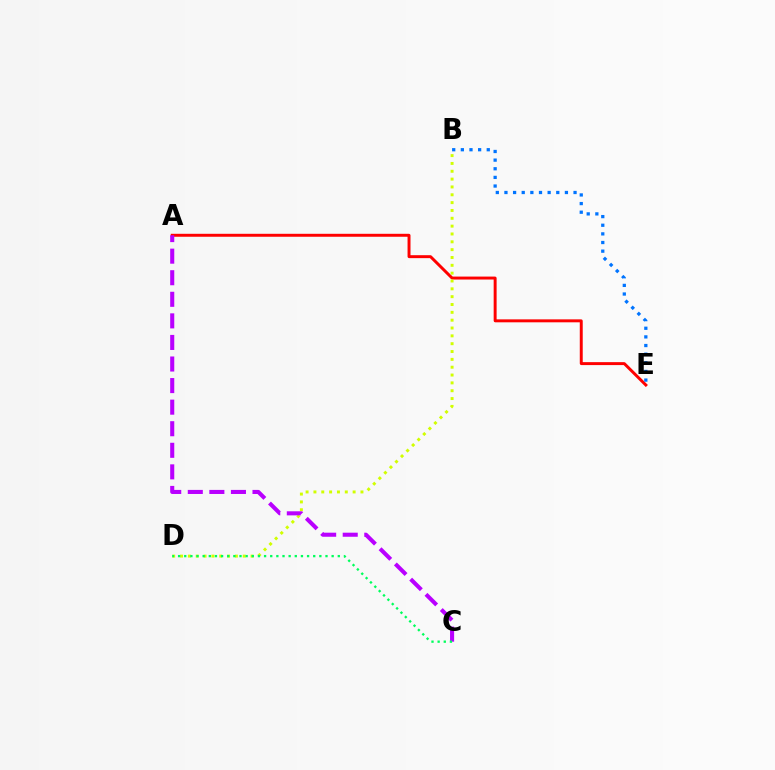{('A', 'E'): [{'color': '#ff0000', 'line_style': 'solid', 'thickness': 2.13}], ('B', 'E'): [{'color': '#0074ff', 'line_style': 'dotted', 'thickness': 2.35}], ('B', 'D'): [{'color': '#d1ff00', 'line_style': 'dotted', 'thickness': 2.13}], ('A', 'C'): [{'color': '#b900ff', 'line_style': 'dashed', 'thickness': 2.93}], ('C', 'D'): [{'color': '#00ff5c', 'line_style': 'dotted', 'thickness': 1.67}]}